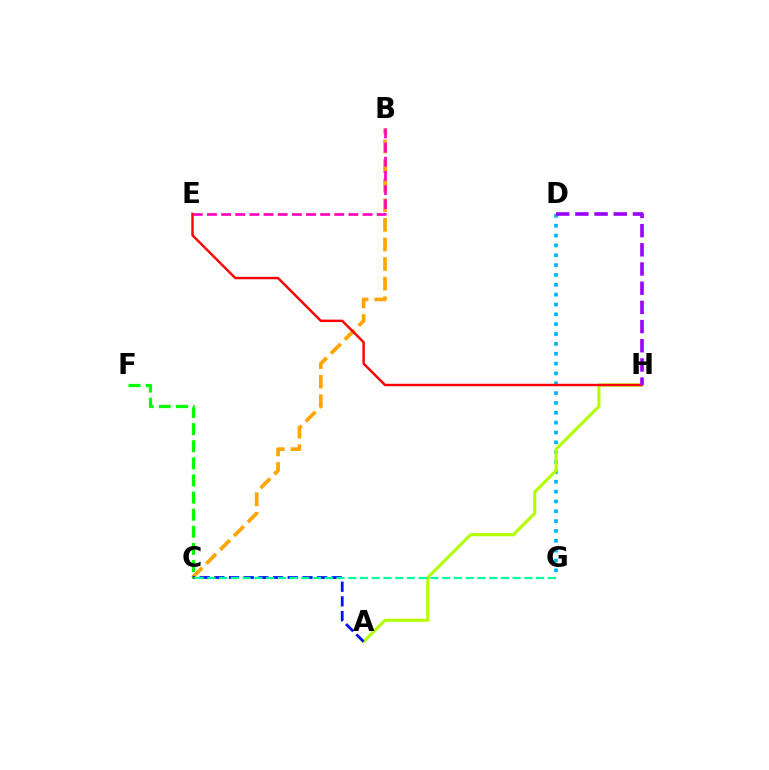{('B', 'C'): [{'color': '#ffa500', 'line_style': 'dashed', 'thickness': 2.66}], ('D', 'G'): [{'color': '#00b5ff', 'line_style': 'dotted', 'thickness': 2.68}], ('A', 'H'): [{'color': '#b3ff00', 'line_style': 'solid', 'thickness': 2.24}], ('A', 'C'): [{'color': '#0010ff', 'line_style': 'dashed', 'thickness': 1.99}], ('E', 'H'): [{'color': '#ff0000', 'line_style': 'solid', 'thickness': 1.74}], ('C', 'F'): [{'color': '#08ff00', 'line_style': 'dashed', 'thickness': 2.32}], ('D', 'H'): [{'color': '#9b00ff', 'line_style': 'dashed', 'thickness': 2.61}], ('C', 'G'): [{'color': '#00ff9d', 'line_style': 'dashed', 'thickness': 1.6}], ('B', 'E'): [{'color': '#ff00bd', 'line_style': 'dashed', 'thickness': 1.92}]}